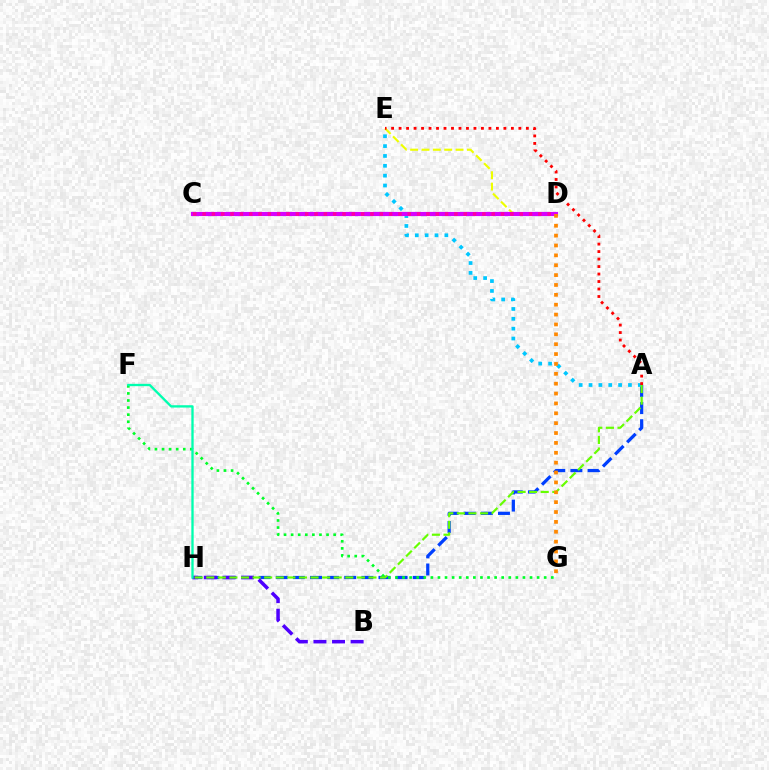{('D', 'E'): [{'color': '#eeff00', 'line_style': 'dashed', 'thickness': 1.54}], ('A', 'H'): [{'color': '#003fff', 'line_style': 'dashed', 'thickness': 2.32}, {'color': '#66ff00', 'line_style': 'dashed', 'thickness': 1.57}], ('A', 'E'): [{'color': '#00c7ff', 'line_style': 'dotted', 'thickness': 2.68}, {'color': '#ff0000', 'line_style': 'dotted', 'thickness': 2.03}], ('F', 'G'): [{'color': '#00ff27', 'line_style': 'dotted', 'thickness': 1.92}], ('B', 'H'): [{'color': '#4f00ff', 'line_style': 'dashed', 'thickness': 2.53}], ('C', 'D'): [{'color': '#d600ff', 'line_style': 'solid', 'thickness': 2.99}, {'color': '#ff00a0', 'line_style': 'dotted', 'thickness': 2.53}], ('F', 'H'): [{'color': '#00ffaf', 'line_style': 'solid', 'thickness': 1.68}], ('D', 'G'): [{'color': '#ff8800', 'line_style': 'dotted', 'thickness': 2.68}]}